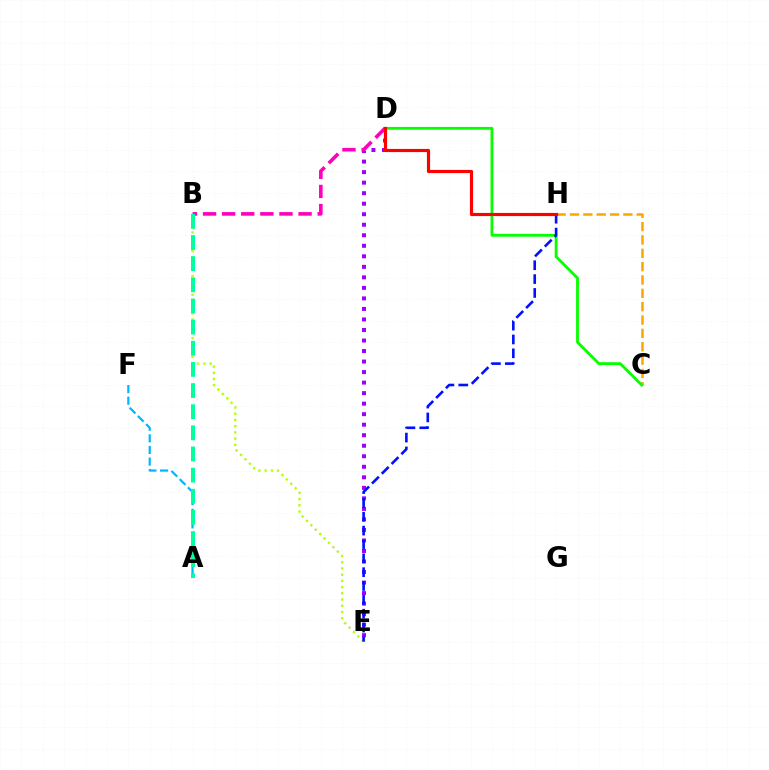{('C', 'H'): [{'color': '#ffa500', 'line_style': 'dashed', 'thickness': 1.81}], ('C', 'D'): [{'color': '#08ff00', 'line_style': 'solid', 'thickness': 2.04}], ('D', 'E'): [{'color': '#9b00ff', 'line_style': 'dotted', 'thickness': 2.86}], ('B', 'D'): [{'color': '#ff00bd', 'line_style': 'dashed', 'thickness': 2.6}], ('B', 'E'): [{'color': '#b3ff00', 'line_style': 'dotted', 'thickness': 1.69}], ('E', 'H'): [{'color': '#0010ff', 'line_style': 'dashed', 'thickness': 1.88}], ('D', 'H'): [{'color': '#ff0000', 'line_style': 'solid', 'thickness': 2.29}], ('A', 'F'): [{'color': '#00b5ff', 'line_style': 'dashed', 'thickness': 1.58}], ('A', 'B'): [{'color': '#00ff9d', 'line_style': 'dashed', 'thickness': 2.87}]}